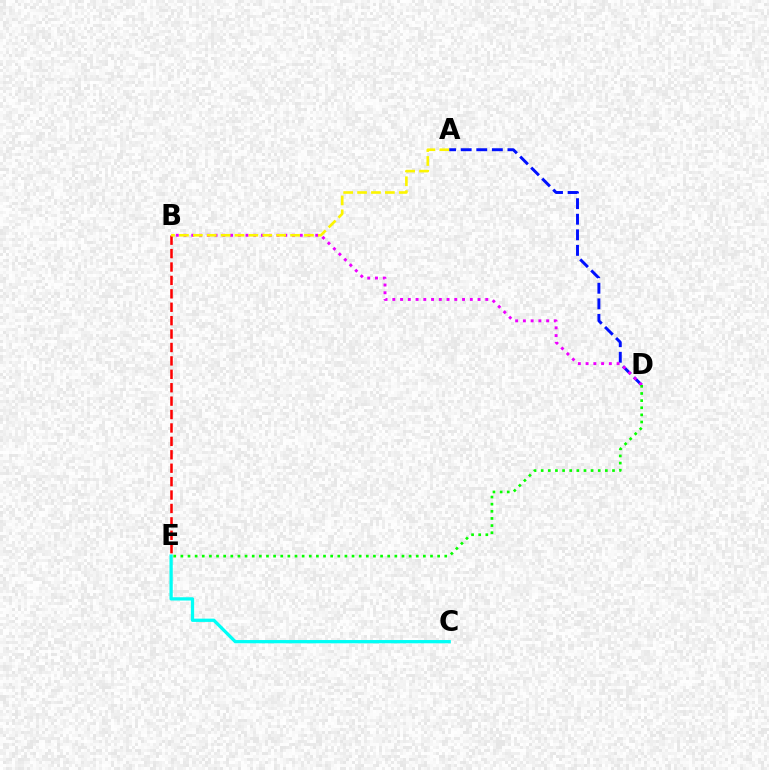{('A', 'D'): [{'color': '#0010ff', 'line_style': 'dashed', 'thickness': 2.12}], ('B', 'D'): [{'color': '#ee00ff', 'line_style': 'dotted', 'thickness': 2.1}], ('C', 'E'): [{'color': '#00fff6', 'line_style': 'solid', 'thickness': 2.35}], ('B', 'E'): [{'color': '#ff0000', 'line_style': 'dashed', 'thickness': 1.82}], ('A', 'B'): [{'color': '#fcf500', 'line_style': 'dashed', 'thickness': 1.89}], ('D', 'E'): [{'color': '#08ff00', 'line_style': 'dotted', 'thickness': 1.94}]}